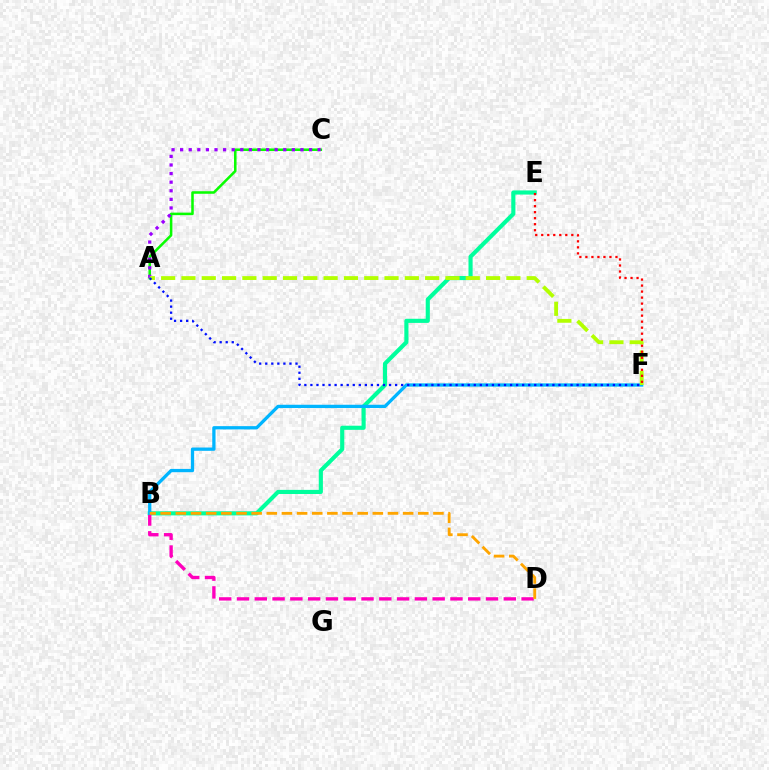{('B', 'E'): [{'color': '#00ff9d', 'line_style': 'solid', 'thickness': 2.97}], ('A', 'C'): [{'color': '#08ff00', 'line_style': 'solid', 'thickness': 1.83}, {'color': '#9b00ff', 'line_style': 'dotted', 'thickness': 2.33}], ('B', 'D'): [{'color': '#ff00bd', 'line_style': 'dashed', 'thickness': 2.42}, {'color': '#ffa500', 'line_style': 'dashed', 'thickness': 2.06}], ('B', 'F'): [{'color': '#00b5ff', 'line_style': 'solid', 'thickness': 2.36}], ('A', 'F'): [{'color': '#b3ff00', 'line_style': 'dashed', 'thickness': 2.76}, {'color': '#0010ff', 'line_style': 'dotted', 'thickness': 1.64}], ('E', 'F'): [{'color': '#ff0000', 'line_style': 'dotted', 'thickness': 1.63}]}